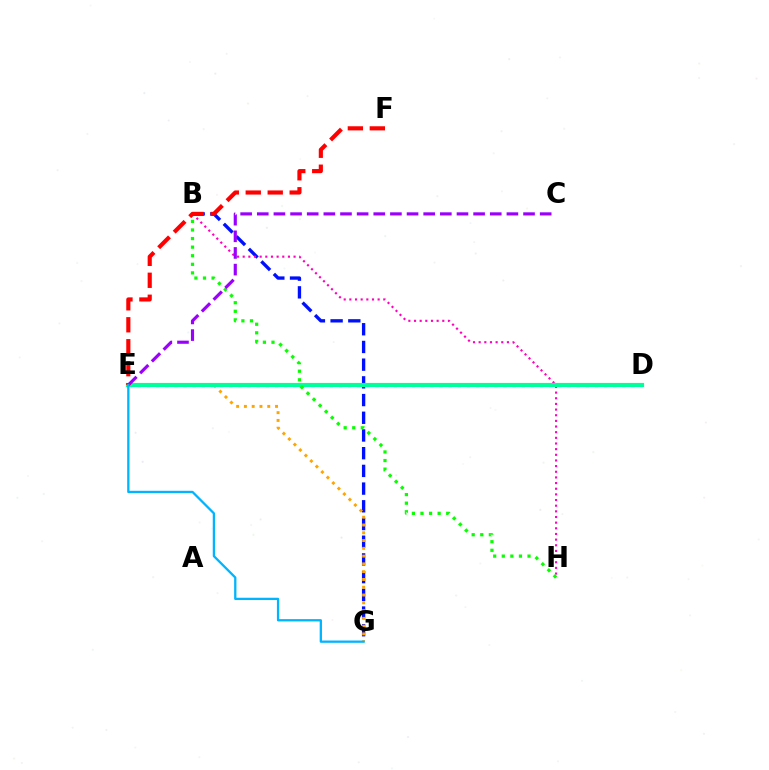{('B', 'G'): [{'color': '#0010ff', 'line_style': 'dashed', 'thickness': 2.41}], ('B', 'H'): [{'color': '#ff00bd', 'line_style': 'dotted', 'thickness': 1.54}, {'color': '#08ff00', 'line_style': 'dotted', 'thickness': 2.33}], ('D', 'E'): [{'color': '#b3ff00', 'line_style': 'dotted', 'thickness': 2.48}, {'color': '#00ff9d', 'line_style': 'solid', 'thickness': 2.99}], ('E', 'G'): [{'color': '#ffa500', 'line_style': 'dotted', 'thickness': 2.11}, {'color': '#00b5ff', 'line_style': 'solid', 'thickness': 1.65}], ('C', 'E'): [{'color': '#9b00ff', 'line_style': 'dashed', 'thickness': 2.26}], ('E', 'F'): [{'color': '#ff0000', 'line_style': 'dashed', 'thickness': 2.98}]}